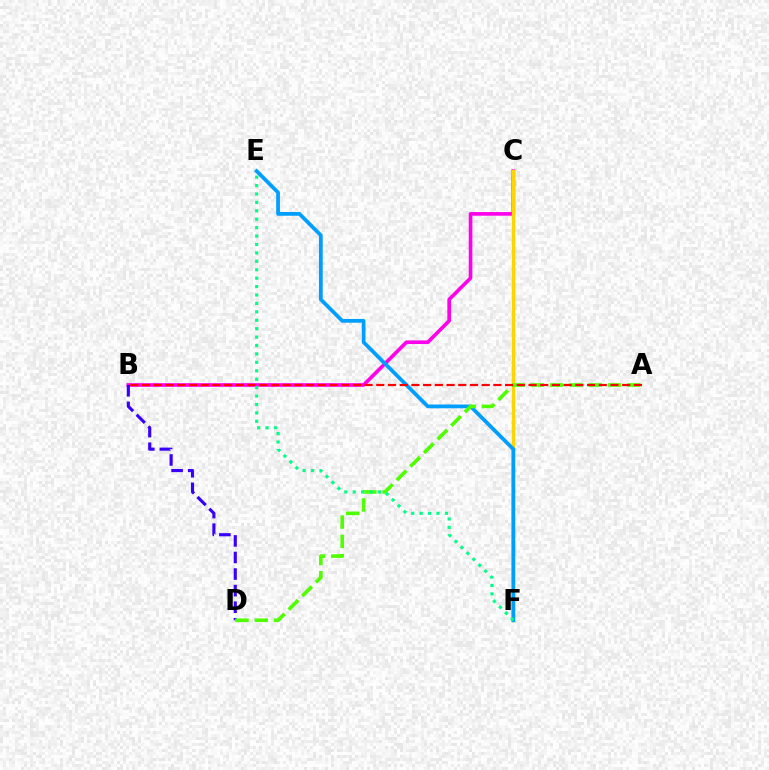{('B', 'C'): [{'color': '#ff00ed', 'line_style': 'solid', 'thickness': 2.62}], ('B', 'D'): [{'color': '#3700ff', 'line_style': 'dashed', 'thickness': 2.25}], ('C', 'F'): [{'color': '#ffd500', 'line_style': 'solid', 'thickness': 2.46}], ('E', 'F'): [{'color': '#009eff', 'line_style': 'solid', 'thickness': 2.7}, {'color': '#00ff86', 'line_style': 'dotted', 'thickness': 2.29}], ('A', 'D'): [{'color': '#4fff00', 'line_style': 'dashed', 'thickness': 2.62}], ('A', 'B'): [{'color': '#ff0000', 'line_style': 'dashed', 'thickness': 1.59}]}